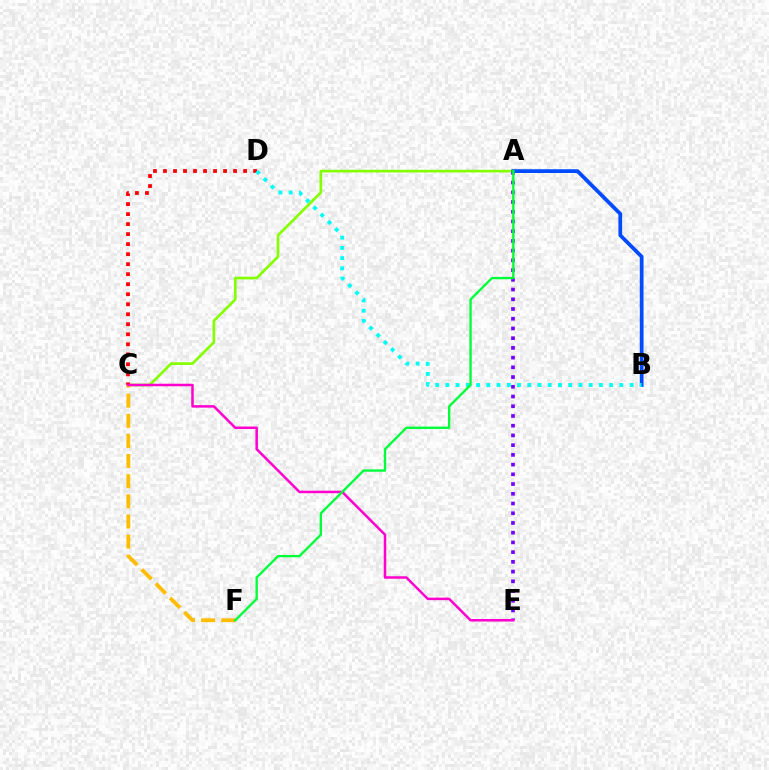{('A', 'E'): [{'color': '#7200ff', 'line_style': 'dotted', 'thickness': 2.64}], ('A', 'C'): [{'color': '#84ff00', 'line_style': 'solid', 'thickness': 1.92}], ('C', 'D'): [{'color': '#ff0000', 'line_style': 'dotted', 'thickness': 2.72}], ('A', 'B'): [{'color': '#004bff', 'line_style': 'solid', 'thickness': 2.71}], ('C', 'F'): [{'color': '#ffbd00', 'line_style': 'dashed', 'thickness': 2.74}], ('B', 'D'): [{'color': '#00fff6', 'line_style': 'dotted', 'thickness': 2.78}], ('C', 'E'): [{'color': '#ff00cf', 'line_style': 'solid', 'thickness': 1.8}], ('A', 'F'): [{'color': '#00ff39', 'line_style': 'solid', 'thickness': 1.7}]}